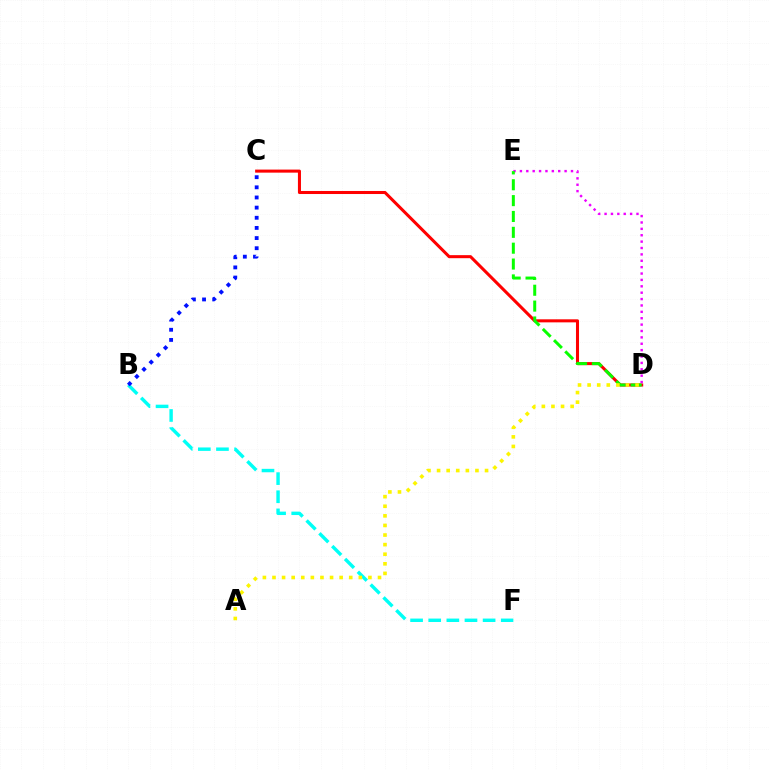{('B', 'F'): [{'color': '#00fff6', 'line_style': 'dashed', 'thickness': 2.46}], ('C', 'D'): [{'color': '#ff0000', 'line_style': 'solid', 'thickness': 2.19}], ('D', 'E'): [{'color': '#ee00ff', 'line_style': 'dotted', 'thickness': 1.73}, {'color': '#08ff00', 'line_style': 'dashed', 'thickness': 2.15}], ('B', 'C'): [{'color': '#0010ff', 'line_style': 'dotted', 'thickness': 2.76}], ('A', 'D'): [{'color': '#fcf500', 'line_style': 'dotted', 'thickness': 2.61}]}